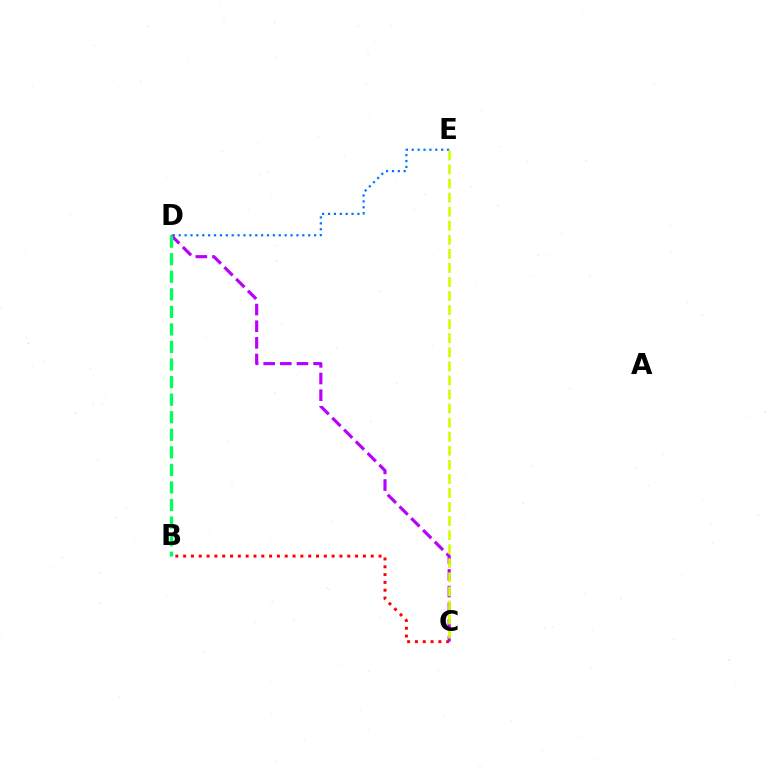{('D', 'E'): [{'color': '#0074ff', 'line_style': 'dotted', 'thickness': 1.6}], ('B', 'C'): [{'color': '#ff0000', 'line_style': 'dotted', 'thickness': 2.12}], ('C', 'D'): [{'color': '#b900ff', 'line_style': 'dashed', 'thickness': 2.26}], ('B', 'D'): [{'color': '#00ff5c', 'line_style': 'dashed', 'thickness': 2.39}], ('C', 'E'): [{'color': '#d1ff00', 'line_style': 'dashed', 'thickness': 1.91}]}